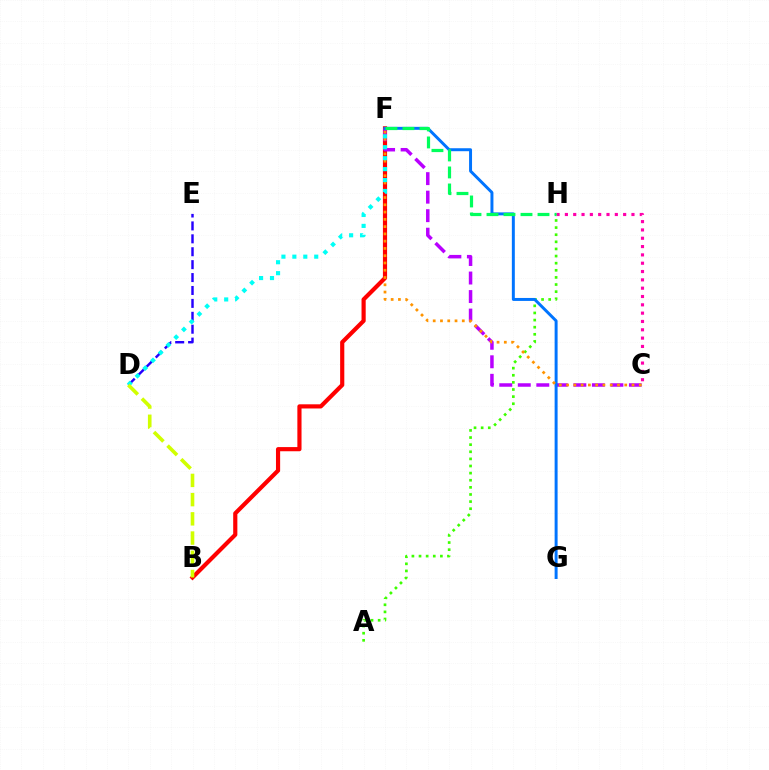{('A', 'H'): [{'color': '#3dff00', 'line_style': 'dotted', 'thickness': 1.93}], ('C', 'H'): [{'color': '#ff00ac', 'line_style': 'dotted', 'thickness': 2.26}], ('B', 'F'): [{'color': '#ff0000', 'line_style': 'solid', 'thickness': 3.0}], ('C', 'F'): [{'color': '#b900ff', 'line_style': 'dashed', 'thickness': 2.52}, {'color': '#ff9400', 'line_style': 'dotted', 'thickness': 1.98}], ('F', 'G'): [{'color': '#0074ff', 'line_style': 'solid', 'thickness': 2.13}], ('D', 'E'): [{'color': '#2500ff', 'line_style': 'dashed', 'thickness': 1.75}], ('D', 'F'): [{'color': '#00fff6', 'line_style': 'dotted', 'thickness': 2.97}], ('B', 'D'): [{'color': '#d1ff00', 'line_style': 'dashed', 'thickness': 2.61}], ('F', 'H'): [{'color': '#00ff5c', 'line_style': 'dashed', 'thickness': 2.31}]}